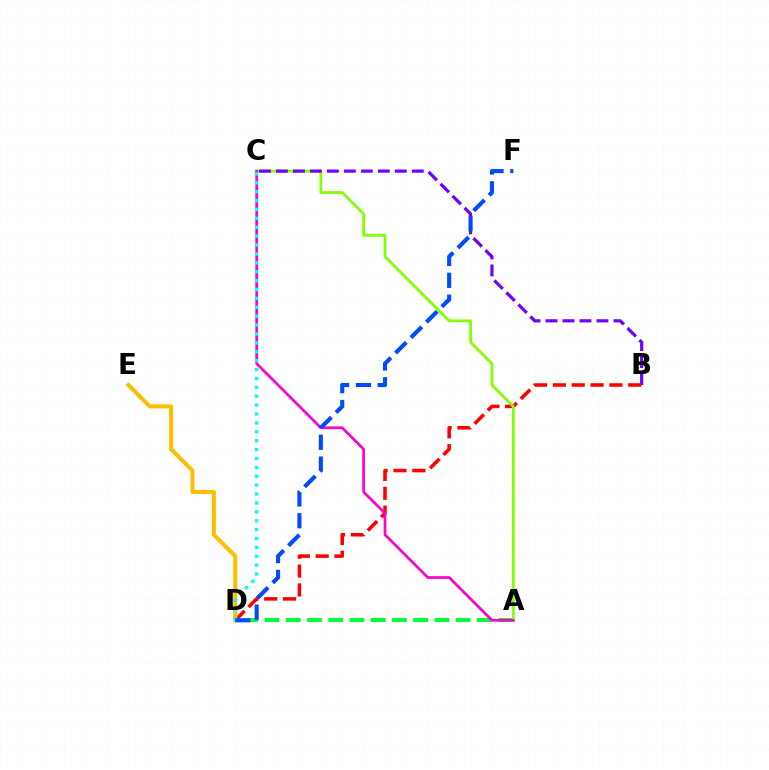{('A', 'D'): [{'color': '#00ff39', 'line_style': 'dashed', 'thickness': 2.89}], ('B', 'D'): [{'color': '#ff0000', 'line_style': 'dashed', 'thickness': 2.56}], ('D', 'E'): [{'color': '#ffbd00', 'line_style': 'solid', 'thickness': 2.89}], ('A', 'C'): [{'color': '#84ff00', 'line_style': 'solid', 'thickness': 2.01}, {'color': '#ff00cf', 'line_style': 'solid', 'thickness': 1.95}], ('B', 'C'): [{'color': '#7200ff', 'line_style': 'dashed', 'thickness': 2.31}], ('C', 'D'): [{'color': '#00fff6', 'line_style': 'dotted', 'thickness': 2.42}], ('D', 'F'): [{'color': '#004bff', 'line_style': 'dashed', 'thickness': 2.97}]}